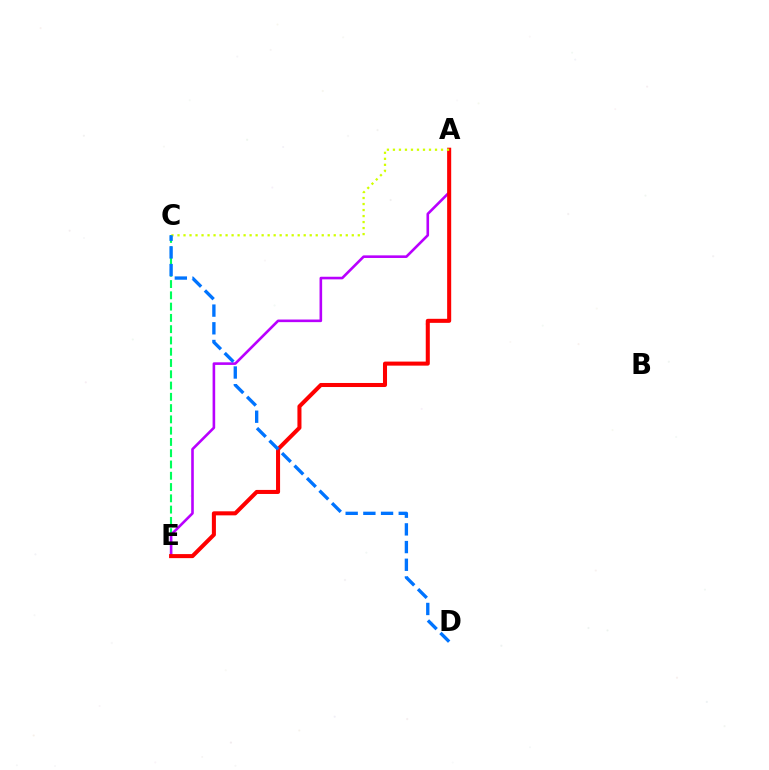{('C', 'E'): [{'color': '#00ff5c', 'line_style': 'dashed', 'thickness': 1.53}], ('A', 'E'): [{'color': '#b900ff', 'line_style': 'solid', 'thickness': 1.88}, {'color': '#ff0000', 'line_style': 'solid', 'thickness': 2.91}], ('A', 'C'): [{'color': '#d1ff00', 'line_style': 'dotted', 'thickness': 1.63}], ('C', 'D'): [{'color': '#0074ff', 'line_style': 'dashed', 'thickness': 2.4}]}